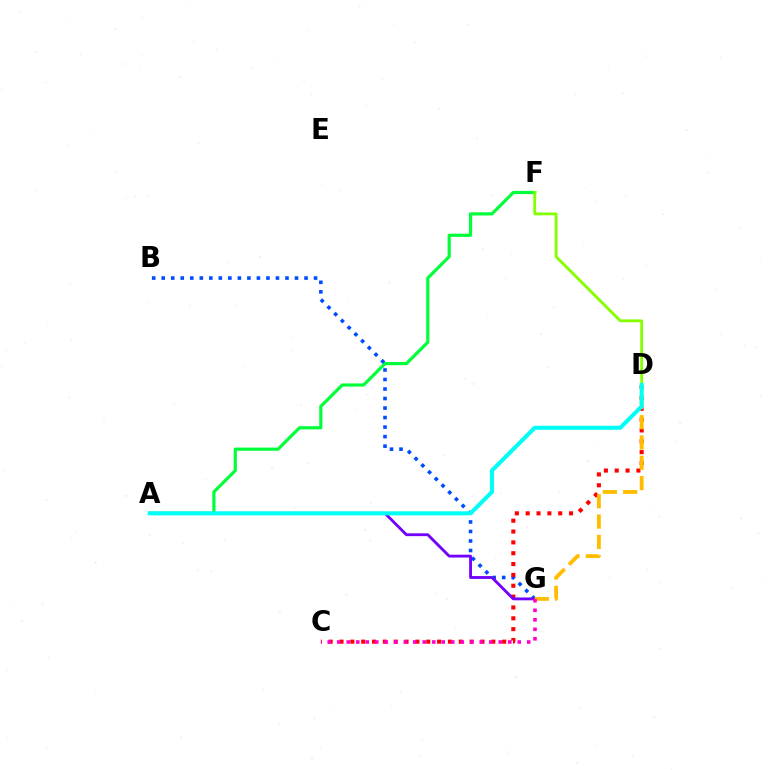{('A', 'F'): [{'color': '#00ff39', 'line_style': 'solid', 'thickness': 2.28}], ('B', 'G'): [{'color': '#004bff', 'line_style': 'dotted', 'thickness': 2.59}], ('C', 'D'): [{'color': '#ff0000', 'line_style': 'dotted', 'thickness': 2.95}], ('A', 'G'): [{'color': '#7200ff', 'line_style': 'solid', 'thickness': 2.04}], ('D', 'G'): [{'color': '#ffbd00', 'line_style': 'dashed', 'thickness': 2.76}], ('D', 'F'): [{'color': '#84ff00', 'line_style': 'solid', 'thickness': 2.04}], ('C', 'G'): [{'color': '#ff00cf', 'line_style': 'dotted', 'thickness': 2.58}], ('A', 'D'): [{'color': '#00fff6', 'line_style': 'solid', 'thickness': 2.91}]}